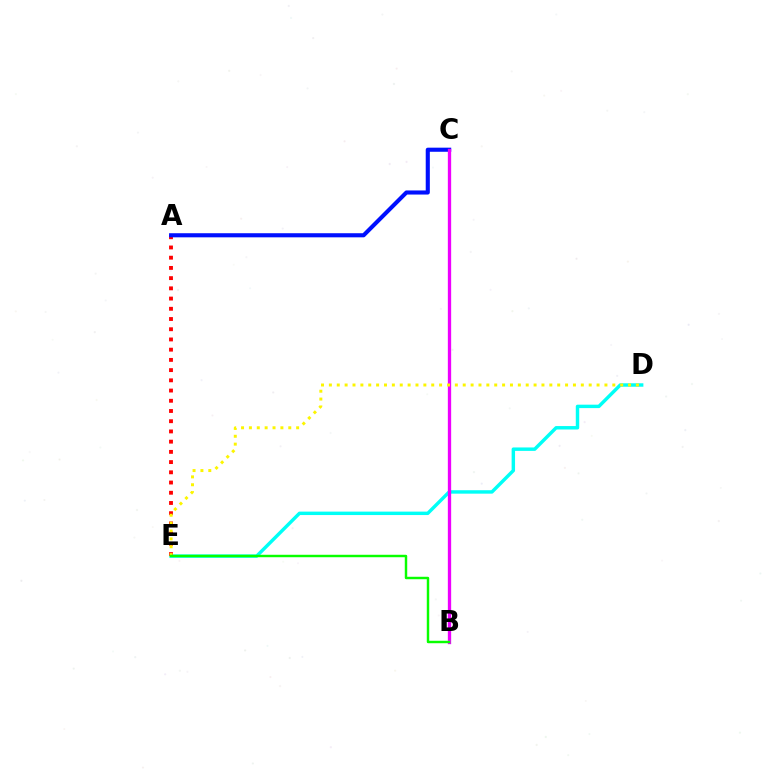{('D', 'E'): [{'color': '#00fff6', 'line_style': 'solid', 'thickness': 2.47}, {'color': '#fcf500', 'line_style': 'dotted', 'thickness': 2.14}], ('A', 'E'): [{'color': '#ff0000', 'line_style': 'dotted', 'thickness': 2.78}], ('A', 'C'): [{'color': '#0010ff', 'line_style': 'solid', 'thickness': 2.95}], ('B', 'C'): [{'color': '#ee00ff', 'line_style': 'solid', 'thickness': 2.38}], ('B', 'E'): [{'color': '#08ff00', 'line_style': 'solid', 'thickness': 1.76}]}